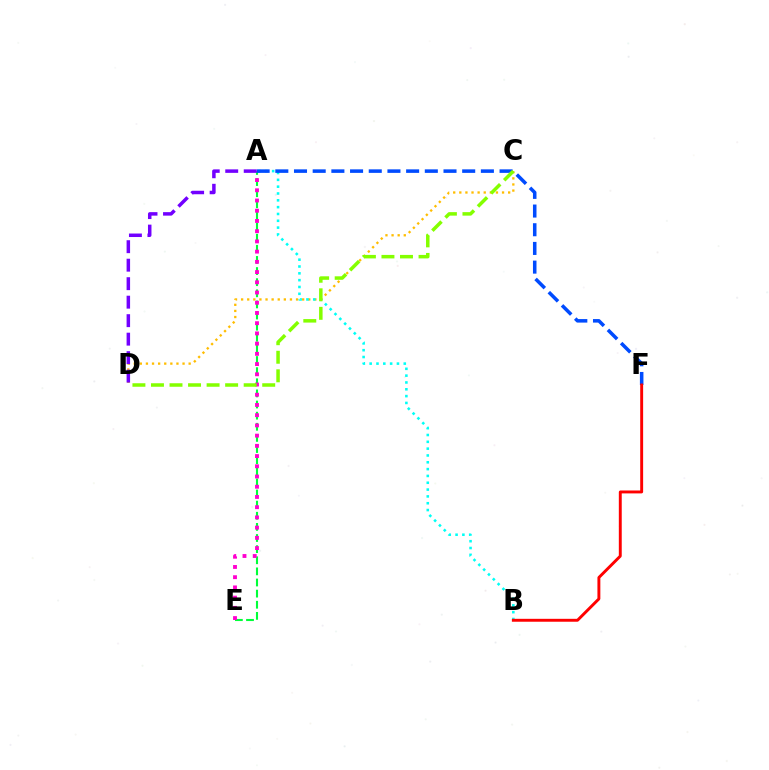{('C', 'D'): [{'color': '#ffbd00', 'line_style': 'dotted', 'thickness': 1.66}, {'color': '#84ff00', 'line_style': 'dashed', 'thickness': 2.52}], ('A', 'E'): [{'color': '#00ff39', 'line_style': 'dashed', 'thickness': 1.51}, {'color': '#ff00cf', 'line_style': 'dotted', 'thickness': 2.78}], ('A', 'B'): [{'color': '#00fff6', 'line_style': 'dotted', 'thickness': 1.85}], ('A', 'F'): [{'color': '#004bff', 'line_style': 'dashed', 'thickness': 2.54}], ('A', 'D'): [{'color': '#7200ff', 'line_style': 'dashed', 'thickness': 2.51}], ('B', 'F'): [{'color': '#ff0000', 'line_style': 'solid', 'thickness': 2.1}]}